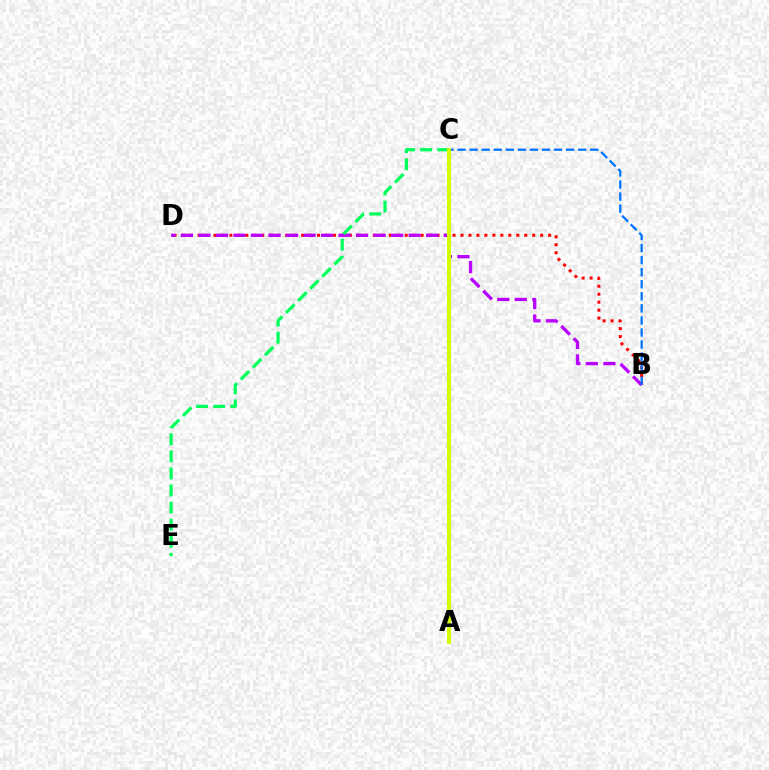{('B', 'D'): [{'color': '#ff0000', 'line_style': 'dotted', 'thickness': 2.17}, {'color': '#b900ff', 'line_style': 'dashed', 'thickness': 2.38}], ('B', 'C'): [{'color': '#0074ff', 'line_style': 'dashed', 'thickness': 1.64}], ('C', 'E'): [{'color': '#00ff5c', 'line_style': 'dashed', 'thickness': 2.32}], ('A', 'C'): [{'color': '#d1ff00', 'line_style': 'solid', 'thickness': 2.91}]}